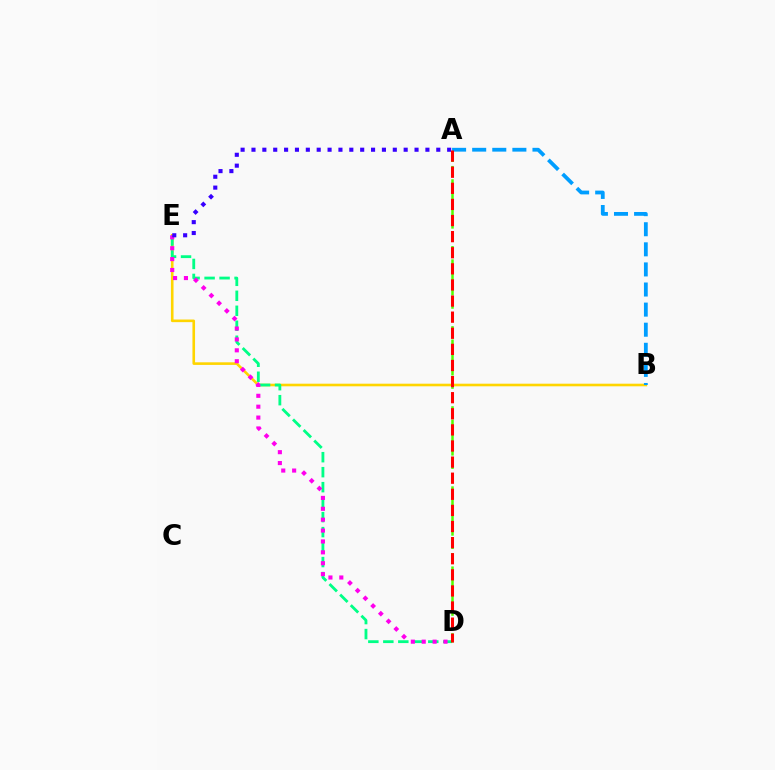{('B', 'E'): [{'color': '#ffd500', 'line_style': 'solid', 'thickness': 1.88}], ('D', 'E'): [{'color': '#00ff86', 'line_style': 'dashed', 'thickness': 2.04}, {'color': '#ff00ed', 'line_style': 'dotted', 'thickness': 2.96}], ('A', 'B'): [{'color': '#009eff', 'line_style': 'dashed', 'thickness': 2.73}], ('A', 'E'): [{'color': '#3700ff', 'line_style': 'dotted', 'thickness': 2.95}], ('A', 'D'): [{'color': '#4fff00', 'line_style': 'dashed', 'thickness': 1.81}, {'color': '#ff0000', 'line_style': 'dashed', 'thickness': 2.19}]}